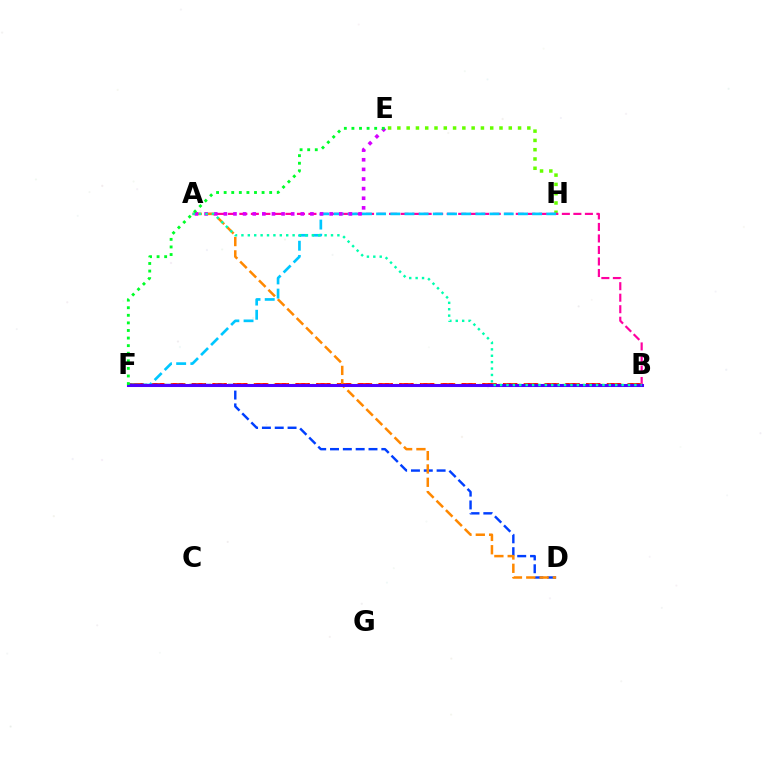{('E', 'H'): [{'color': '#66ff00', 'line_style': 'dotted', 'thickness': 2.52}], ('B', 'F'): [{'color': '#ff0000', 'line_style': 'dashed', 'thickness': 2.82}, {'color': '#eeff00', 'line_style': 'dotted', 'thickness': 1.75}, {'color': '#4f00ff', 'line_style': 'solid', 'thickness': 2.19}], ('D', 'F'): [{'color': '#003fff', 'line_style': 'dashed', 'thickness': 1.74}], ('A', 'B'): [{'color': '#ff00a0', 'line_style': 'dashed', 'thickness': 1.56}, {'color': '#00ffaf', 'line_style': 'dotted', 'thickness': 1.74}], ('A', 'D'): [{'color': '#ff8800', 'line_style': 'dashed', 'thickness': 1.81}], ('F', 'H'): [{'color': '#00c7ff', 'line_style': 'dashed', 'thickness': 1.93}], ('A', 'E'): [{'color': '#d600ff', 'line_style': 'dotted', 'thickness': 2.61}], ('E', 'F'): [{'color': '#00ff27', 'line_style': 'dotted', 'thickness': 2.06}]}